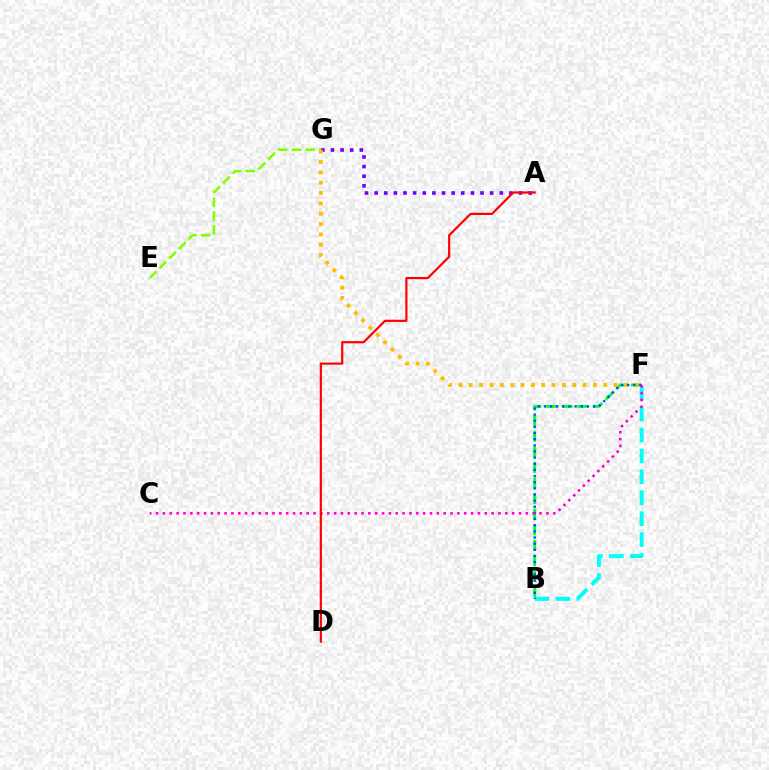{('B', 'F'): [{'color': '#00ff39', 'line_style': 'dashed', 'thickness': 2.12}, {'color': '#00fff6', 'line_style': 'dashed', 'thickness': 2.84}, {'color': '#004bff', 'line_style': 'dotted', 'thickness': 1.67}], ('A', 'G'): [{'color': '#7200ff', 'line_style': 'dotted', 'thickness': 2.62}], ('F', 'G'): [{'color': '#ffbd00', 'line_style': 'dotted', 'thickness': 2.81}], ('E', 'G'): [{'color': '#84ff00', 'line_style': 'dashed', 'thickness': 1.87}], ('C', 'F'): [{'color': '#ff00cf', 'line_style': 'dotted', 'thickness': 1.86}], ('A', 'D'): [{'color': '#ff0000', 'line_style': 'solid', 'thickness': 1.57}]}